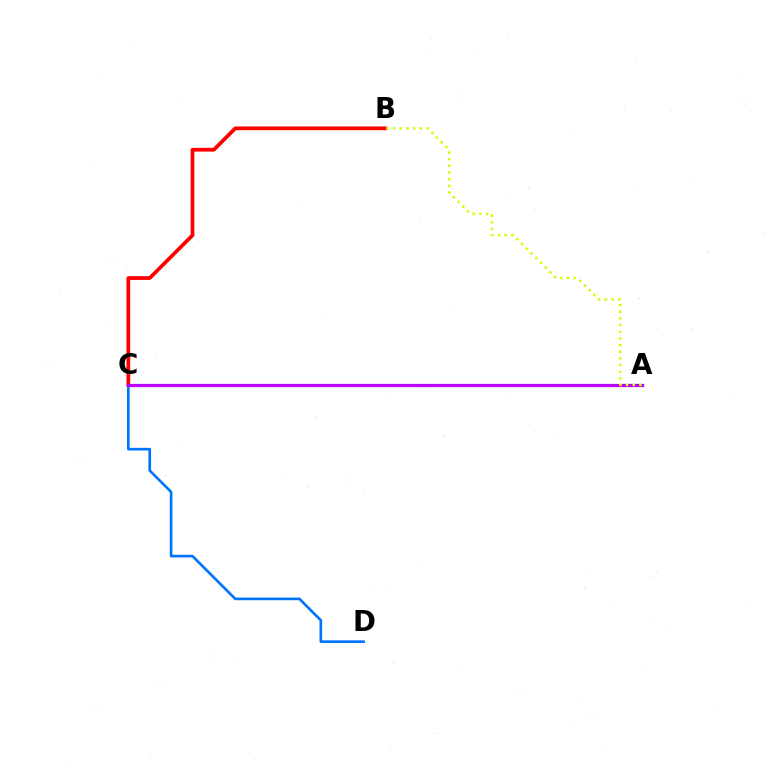{('B', 'C'): [{'color': '#ff0000', 'line_style': 'solid', 'thickness': 2.69}], ('A', 'C'): [{'color': '#00ff5c', 'line_style': 'solid', 'thickness': 1.91}, {'color': '#b900ff', 'line_style': 'solid', 'thickness': 2.32}], ('C', 'D'): [{'color': '#0074ff', 'line_style': 'solid', 'thickness': 1.91}], ('A', 'B'): [{'color': '#d1ff00', 'line_style': 'dotted', 'thickness': 1.81}]}